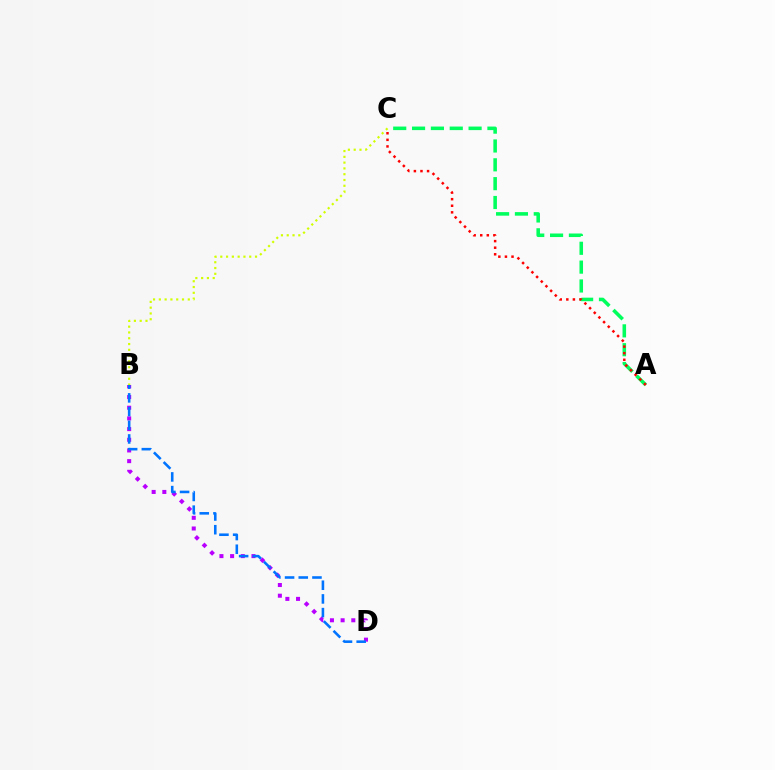{('A', 'C'): [{'color': '#00ff5c', 'line_style': 'dashed', 'thickness': 2.56}, {'color': '#ff0000', 'line_style': 'dotted', 'thickness': 1.79}], ('B', 'D'): [{'color': '#b900ff', 'line_style': 'dotted', 'thickness': 2.9}, {'color': '#0074ff', 'line_style': 'dashed', 'thickness': 1.86}], ('B', 'C'): [{'color': '#d1ff00', 'line_style': 'dotted', 'thickness': 1.57}]}